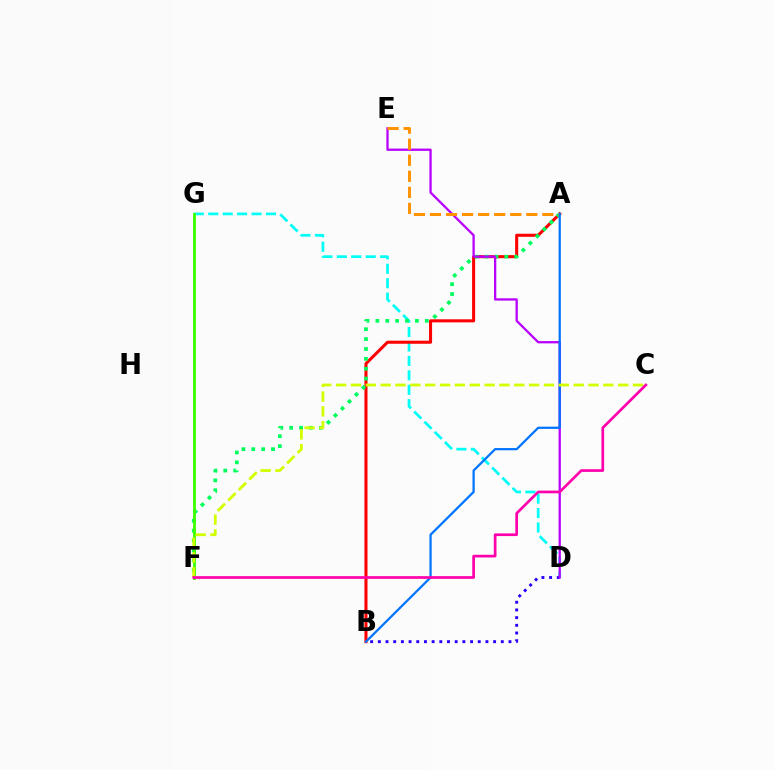{('D', 'G'): [{'color': '#00fff6', 'line_style': 'dashed', 'thickness': 1.96}], ('A', 'B'): [{'color': '#ff0000', 'line_style': 'solid', 'thickness': 2.2}, {'color': '#0074ff', 'line_style': 'solid', 'thickness': 1.61}], ('B', 'D'): [{'color': '#2500ff', 'line_style': 'dotted', 'thickness': 2.09}], ('A', 'F'): [{'color': '#00ff5c', 'line_style': 'dotted', 'thickness': 2.68}], ('D', 'E'): [{'color': '#b900ff', 'line_style': 'solid', 'thickness': 1.65}], ('A', 'E'): [{'color': '#ff9400', 'line_style': 'dashed', 'thickness': 2.18}], ('F', 'G'): [{'color': '#3dff00', 'line_style': 'solid', 'thickness': 2.05}], ('C', 'F'): [{'color': '#d1ff00', 'line_style': 'dashed', 'thickness': 2.02}, {'color': '#ff00ac', 'line_style': 'solid', 'thickness': 1.94}]}